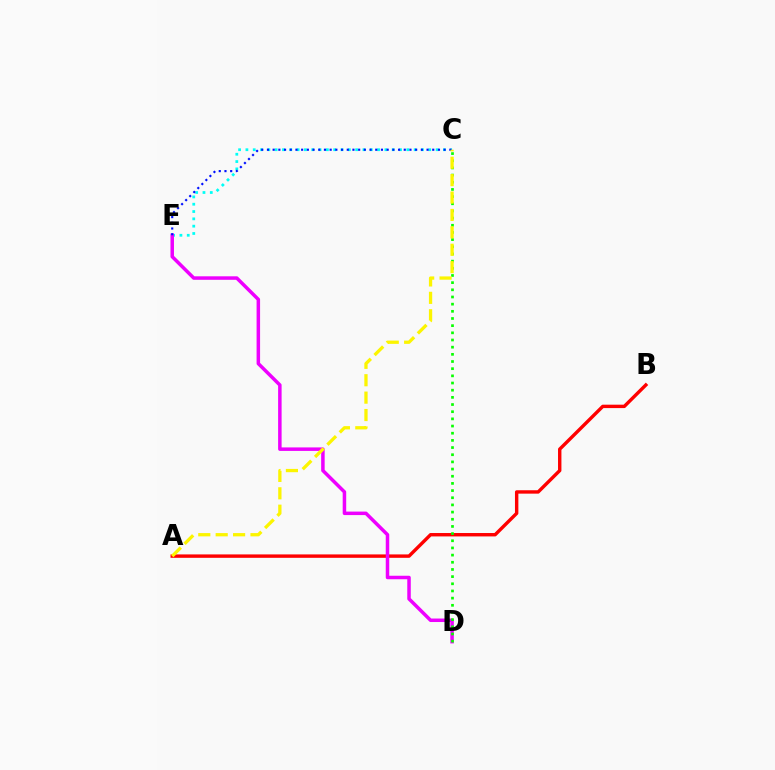{('A', 'B'): [{'color': '#ff0000', 'line_style': 'solid', 'thickness': 2.45}], ('C', 'E'): [{'color': '#00fff6', 'line_style': 'dotted', 'thickness': 1.99}, {'color': '#0010ff', 'line_style': 'dotted', 'thickness': 1.55}], ('D', 'E'): [{'color': '#ee00ff', 'line_style': 'solid', 'thickness': 2.52}], ('C', 'D'): [{'color': '#08ff00', 'line_style': 'dotted', 'thickness': 1.95}], ('A', 'C'): [{'color': '#fcf500', 'line_style': 'dashed', 'thickness': 2.36}]}